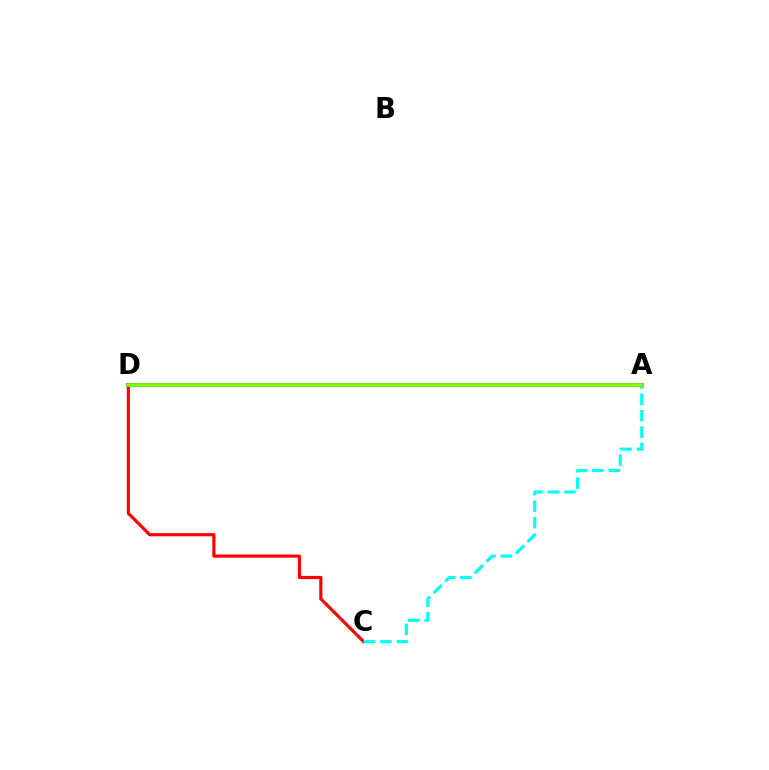{('C', 'D'): [{'color': '#ff0000', 'line_style': 'solid', 'thickness': 2.28}], ('A', 'C'): [{'color': '#00fff6', 'line_style': 'dashed', 'thickness': 2.24}], ('A', 'D'): [{'color': '#7200ff', 'line_style': 'solid', 'thickness': 2.98}, {'color': '#84ff00', 'line_style': 'solid', 'thickness': 2.66}]}